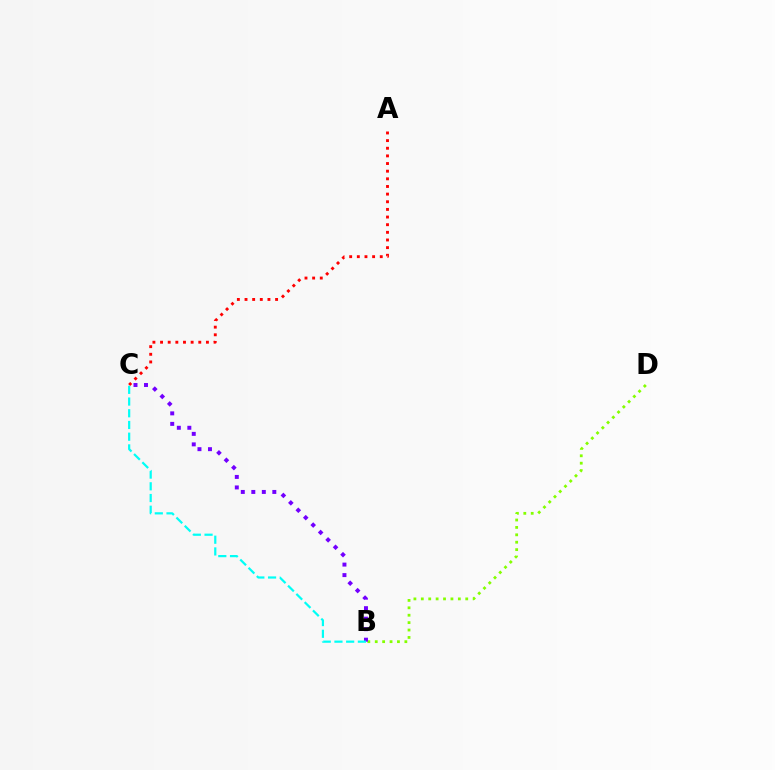{('B', 'D'): [{'color': '#84ff00', 'line_style': 'dotted', 'thickness': 2.01}], ('B', 'C'): [{'color': '#7200ff', 'line_style': 'dotted', 'thickness': 2.85}, {'color': '#00fff6', 'line_style': 'dashed', 'thickness': 1.59}], ('A', 'C'): [{'color': '#ff0000', 'line_style': 'dotted', 'thickness': 2.08}]}